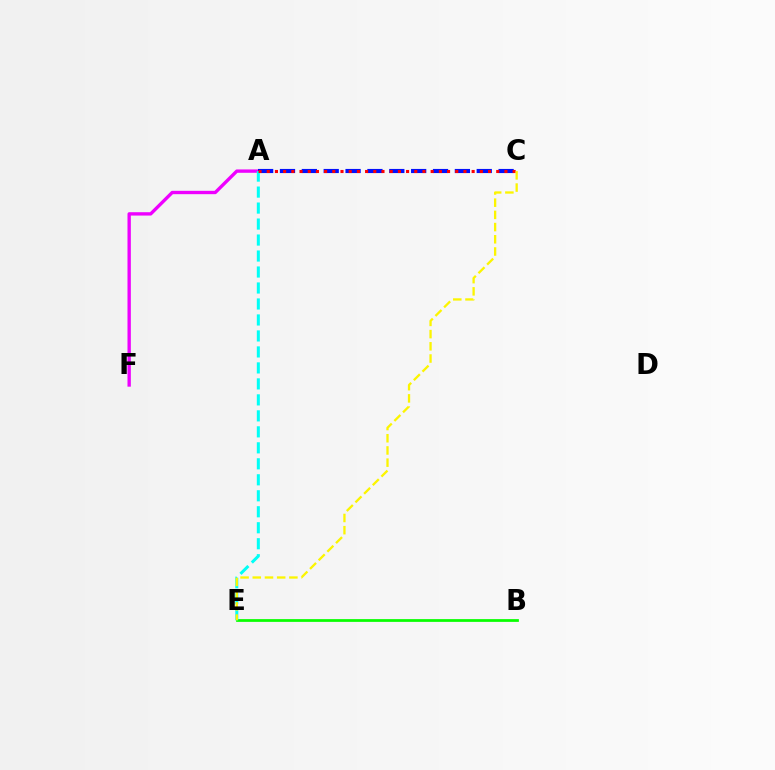{('B', 'E'): [{'color': '#08ff00', 'line_style': 'solid', 'thickness': 1.98}], ('A', 'F'): [{'color': '#ee00ff', 'line_style': 'solid', 'thickness': 2.41}], ('A', 'C'): [{'color': '#0010ff', 'line_style': 'dashed', 'thickness': 2.97}, {'color': '#ff0000', 'line_style': 'dotted', 'thickness': 2.23}], ('A', 'E'): [{'color': '#00fff6', 'line_style': 'dashed', 'thickness': 2.17}], ('C', 'E'): [{'color': '#fcf500', 'line_style': 'dashed', 'thickness': 1.66}]}